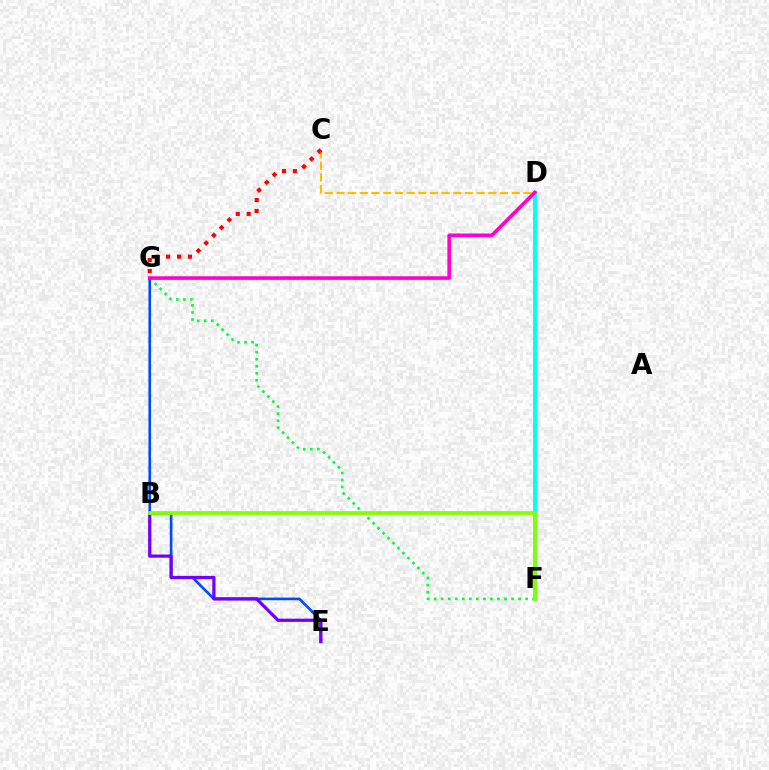{('F', 'G'): [{'color': '#00ff39', 'line_style': 'dotted', 'thickness': 1.91}], ('E', 'G'): [{'color': '#004bff', 'line_style': 'solid', 'thickness': 1.9}], ('C', 'D'): [{'color': '#ffbd00', 'line_style': 'dashed', 'thickness': 1.59}], ('D', 'F'): [{'color': '#00fff6', 'line_style': 'solid', 'thickness': 2.8}], ('B', 'E'): [{'color': '#7200ff', 'line_style': 'solid', 'thickness': 2.32}], ('C', 'G'): [{'color': '#ff0000', 'line_style': 'dotted', 'thickness': 2.97}], ('D', 'G'): [{'color': '#ff00cf', 'line_style': 'solid', 'thickness': 2.6}], ('B', 'F'): [{'color': '#84ff00', 'line_style': 'solid', 'thickness': 2.71}]}